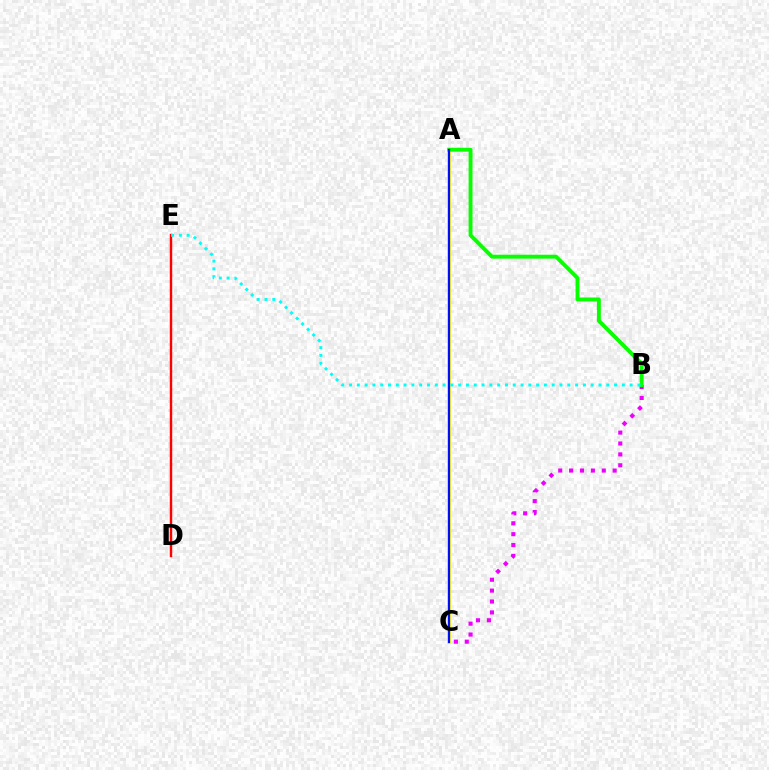{('A', 'C'): [{'color': '#fcf500', 'line_style': 'solid', 'thickness': 2.65}, {'color': '#0010ff', 'line_style': 'solid', 'thickness': 1.58}], ('D', 'E'): [{'color': '#ff0000', 'line_style': 'solid', 'thickness': 1.74}], ('B', 'C'): [{'color': '#ee00ff', 'line_style': 'dotted', 'thickness': 2.96}], ('A', 'B'): [{'color': '#08ff00', 'line_style': 'solid', 'thickness': 2.81}], ('B', 'E'): [{'color': '#00fff6', 'line_style': 'dotted', 'thickness': 2.12}]}